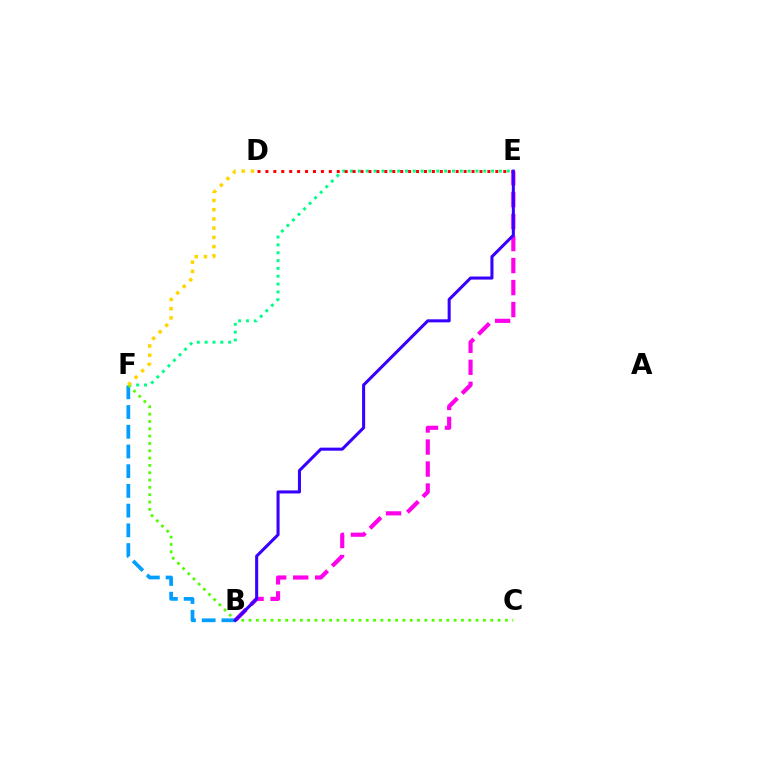{('B', 'F'): [{'color': '#009eff', 'line_style': 'dashed', 'thickness': 2.68}], ('E', 'F'): [{'color': '#00ff86', 'line_style': 'dotted', 'thickness': 2.13}], ('D', 'E'): [{'color': '#ff0000', 'line_style': 'dotted', 'thickness': 2.15}], ('B', 'E'): [{'color': '#ff00ed', 'line_style': 'dashed', 'thickness': 2.99}, {'color': '#3700ff', 'line_style': 'solid', 'thickness': 2.2}], ('C', 'F'): [{'color': '#4fff00', 'line_style': 'dotted', 'thickness': 1.99}], ('D', 'F'): [{'color': '#ffd500', 'line_style': 'dotted', 'thickness': 2.51}]}